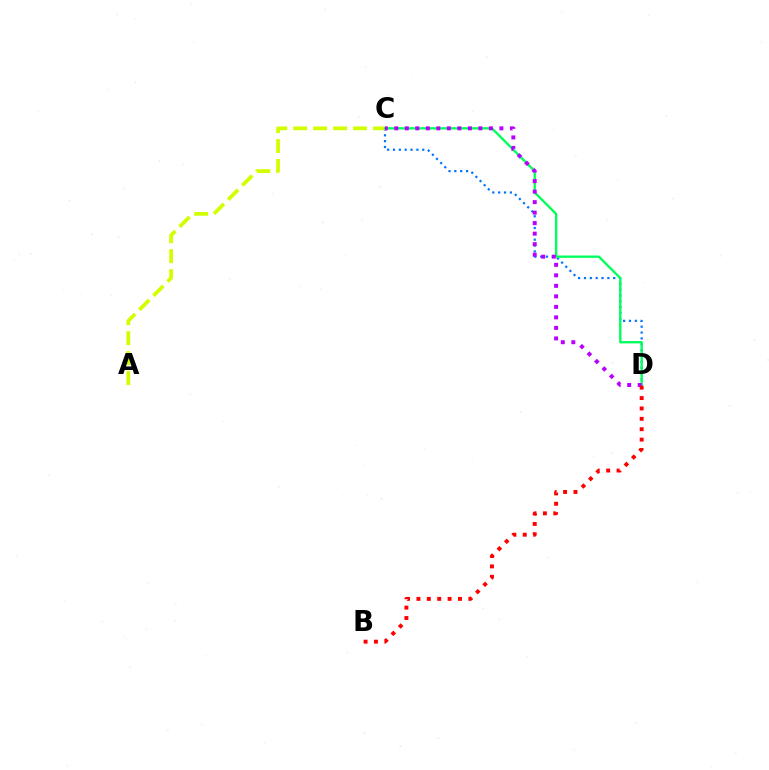{('C', 'D'): [{'color': '#0074ff', 'line_style': 'dotted', 'thickness': 1.59}, {'color': '#00ff5c', 'line_style': 'solid', 'thickness': 1.69}, {'color': '#b900ff', 'line_style': 'dotted', 'thickness': 2.86}], ('A', 'C'): [{'color': '#d1ff00', 'line_style': 'dashed', 'thickness': 2.71}], ('B', 'D'): [{'color': '#ff0000', 'line_style': 'dotted', 'thickness': 2.82}]}